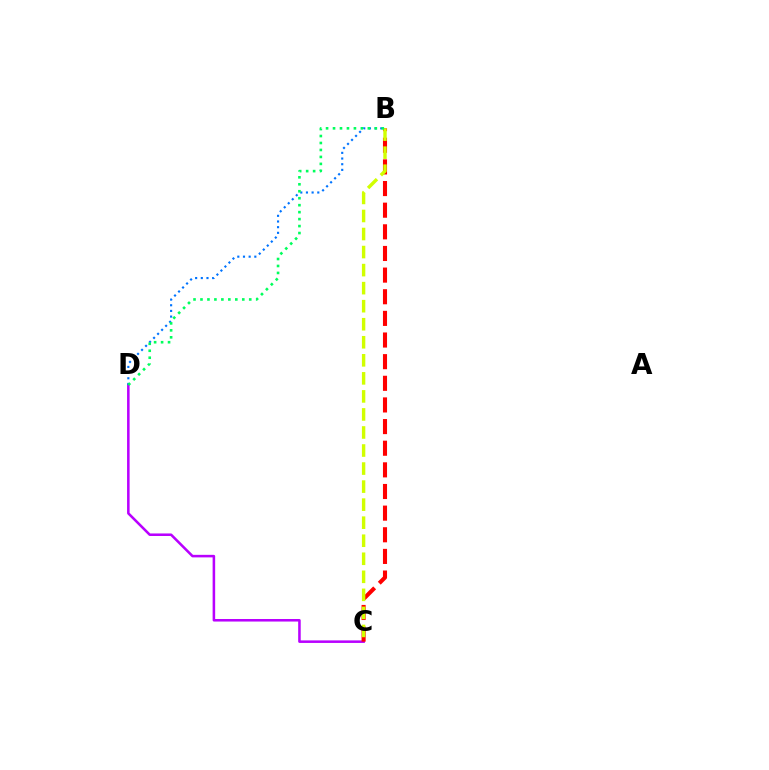{('C', 'D'): [{'color': '#b900ff', 'line_style': 'solid', 'thickness': 1.83}], ('B', 'D'): [{'color': '#0074ff', 'line_style': 'dotted', 'thickness': 1.54}, {'color': '#00ff5c', 'line_style': 'dotted', 'thickness': 1.89}], ('B', 'C'): [{'color': '#ff0000', 'line_style': 'dashed', 'thickness': 2.94}, {'color': '#d1ff00', 'line_style': 'dashed', 'thickness': 2.45}]}